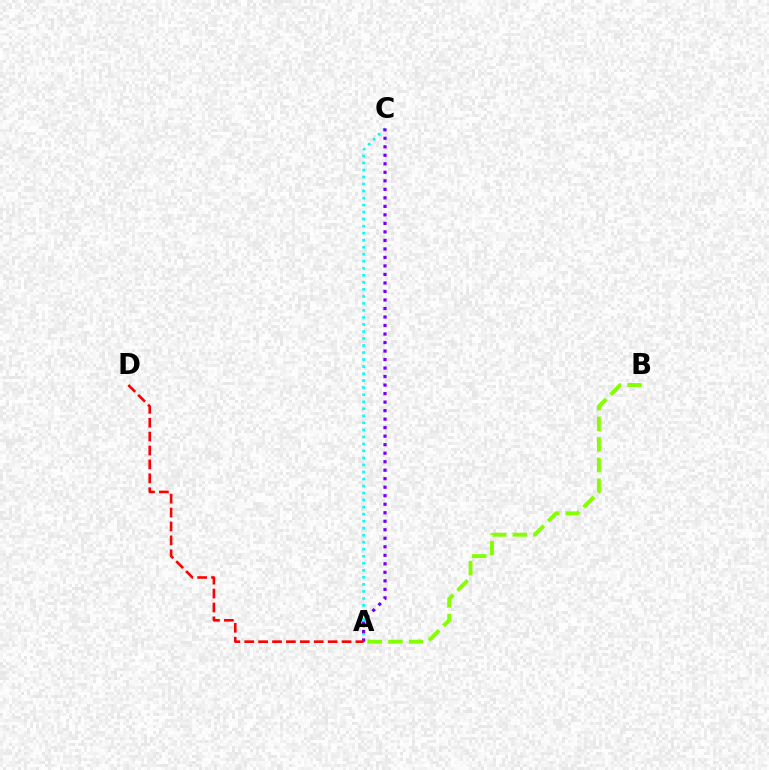{('A', 'C'): [{'color': '#00fff6', 'line_style': 'dotted', 'thickness': 1.91}, {'color': '#7200ff', 'line_style': 'dotted', 'thickness': 2.31}], ('A', 'B'): [{'color': '#84ff00', 'line_style': 'dashed', 'thickness': 2.8}], ('A', 'D'): [{'color': '#ff0000', 'line_style': 'dashed', 'thickness': 1.89}]}